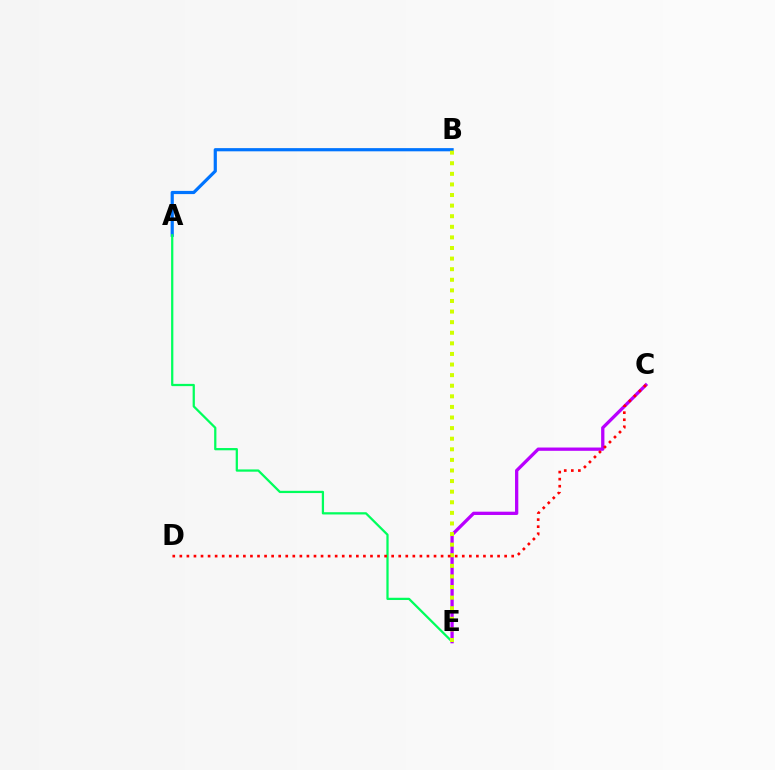{('A', 'B'): [{'color': '#0074ff', 'line_style': 'solid', 'thickness': 2.3}], ('A', 'E'): [{'color': '#00ff5c', 'line_style': 'solid', 'thickness': 1.62}], ('C', 'E'): [{'color': '#b900ff', 'line_style': 'solid', 'thickness': 2.36}], ('B', 'E'): [{'color': '#d1ff00', 'line_style': 'dotted', 'thickness': 2.88}], ('C', 'D'): [{'color': '#ff0000', 'line_style': 'dotted', 'thickness': 1.92}]}